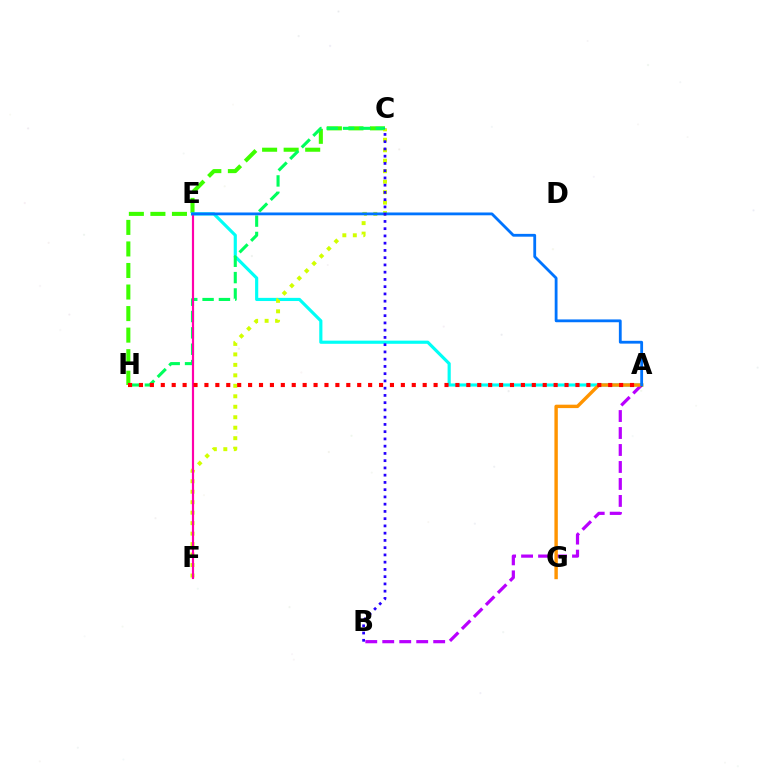{('C', 'H'): [{'color': '#3dff00', 'line_style': 'dashed', 'thickness': 2.93}, {'color': '#00ff5c', 'line_style': 'dashed', 'thickness': 2.22}], ('A', 'E'): [{'color': '#00fff6', 'line_style': 'solid', 'thickness': 2.27}, {'color': '#0074ff', 'line_style': 'solid', 'thickness': 2.02}], ('C', 'F'): [{'color': '#d1ff00', 'line_style': 'dotted', 'thickness': 2.85}], ('A', 'B'): [{'color': '#b900ff', 'line_style': 'dashed', 'thickness': 2.31}], ('A', 'G'): [{'color': '#ff9400', 'line_style': 'solid', 'thickness': 2.45}], ('E', 'F'): [{'color': '#ff00ac', 'line_style': 'solid', 'thickness': 1.56}], ('A', 'H'): [{'color': '#ff0000', 'line_style': 'dotted', 'thickness': 2.96}], ('B', 'C'): [{'color': '#2500ff', 'line_style': 'dotted', 'thickness': 1.97}]}